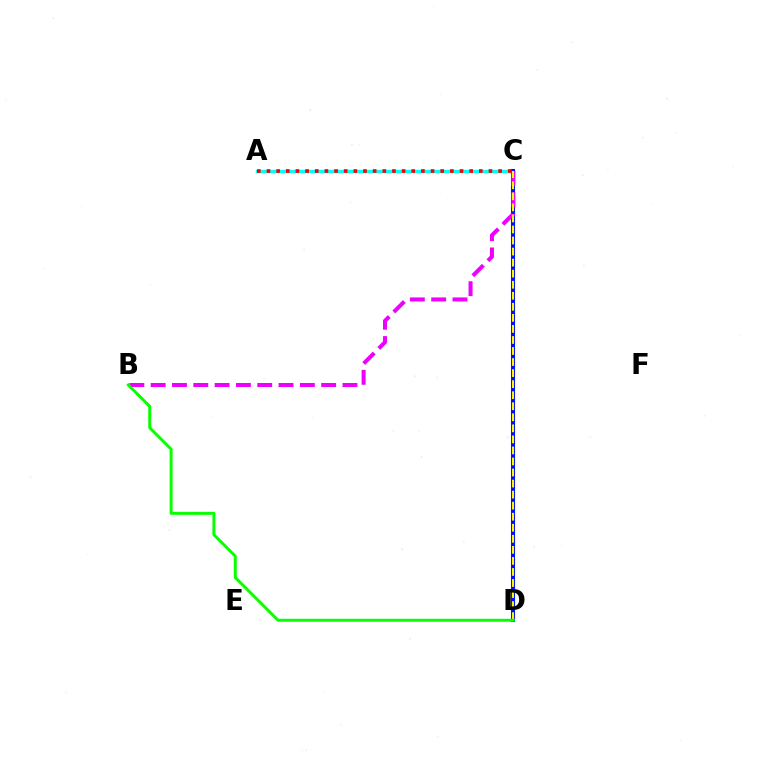{('A', 'C'): [{'color': '#00fff6', 'line_style': 'solid', 'thickness': 2.45}, {'color': '#ff0000', 'line_style': 'dotted', 'thickness': 2.62}], ('C', 'D'): [{'color': '#0010ff', 'line_style': 'solid', 'thickness': 2.94}, {'color': '#fcf500', 'line_style': 'dashed', 'thickness': 1.5}], ('B', 'C'): [{'color': '#ee00ff', 'line_style': 'dashed', 'thickness': 2.9}], ('B', 'D'): [{'color': '#08ff00', 'line_style': 'solid', 'thickness': 2.13}]}